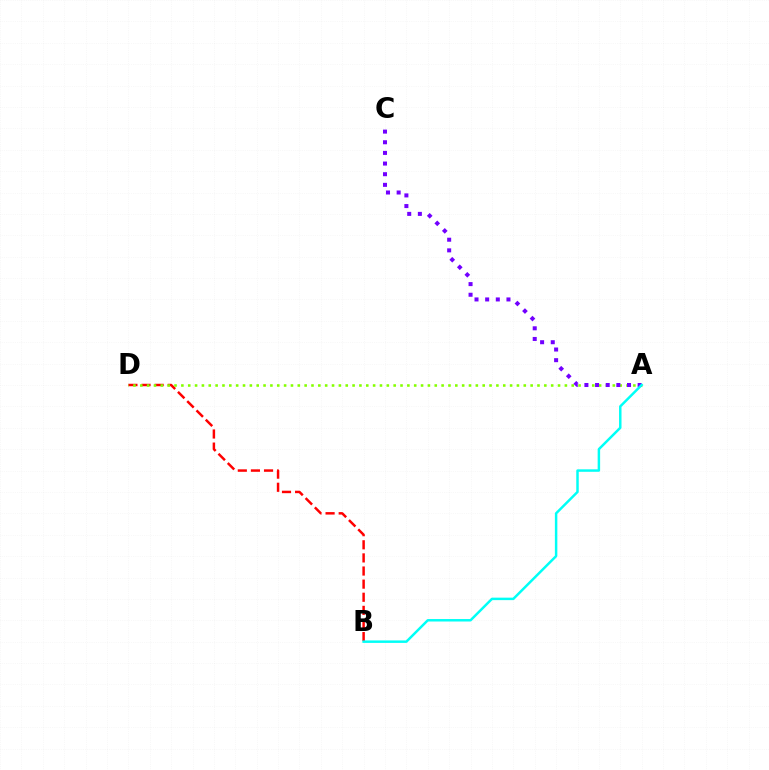{('B', 'D'): [{'color': '#ff0000', 'line_style': 'dashed', 'thickness': 1.78}], ('A', 'D'): [{'color': '#84ff00', 'line_style': 'dotted', 'thickness': 1.86}], ('A', 'C'): [{'color': '#7200ff', 'line_style': 'dotted', 'thickness': 2.89}], ('A', 'B'): [{'color': '#00fff6', 'line_style': 'solid', 'thickness': 1.78}]}